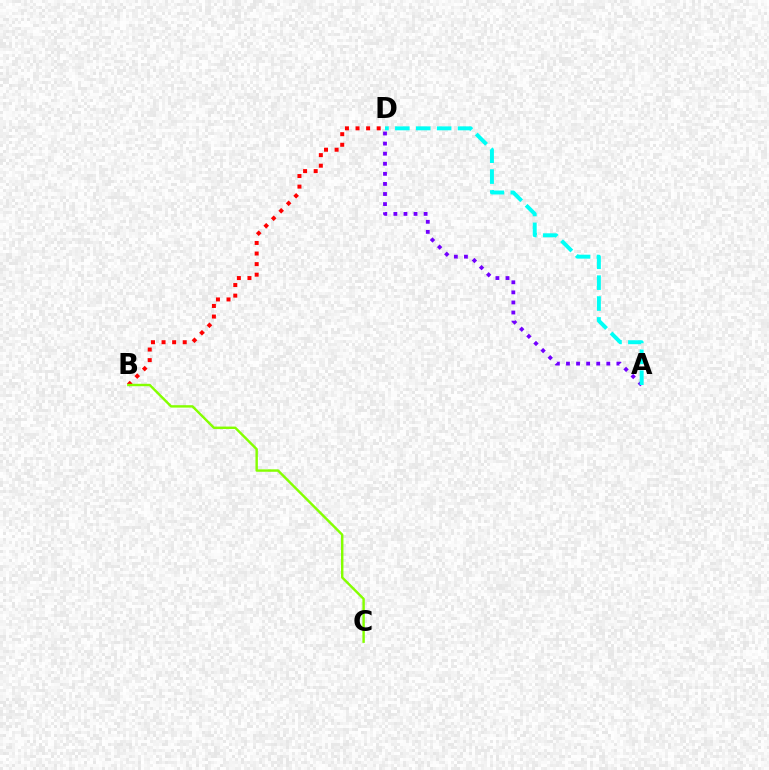{('A', 'D'): [{'color': '#7200ff', 'line_style': 'dotted', 'thickness': 2.74}, {'color': '#00fff6', 'line_style': 'dashed', 'thickness': 2.84}], ('B', 'D'): [{'color': '#ff0000', 'line_style': 'dotted', 'thickness': 2.87}], ('B', 'C'): [{'color': '#84ff00', 'line_style': 'solid', 'thickness': 1.74}]}